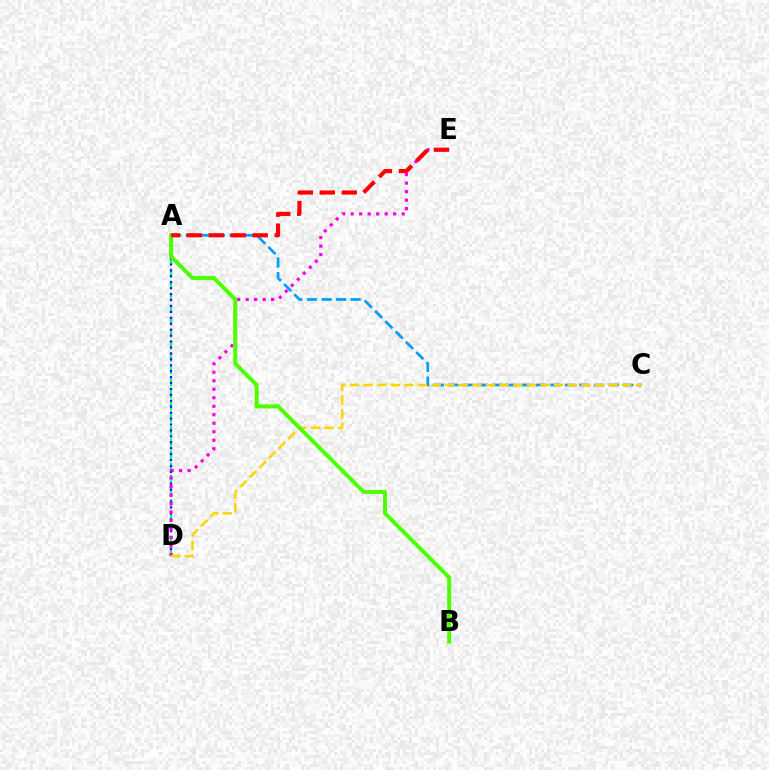{('A', 'D'): [{'color': '#00ff86', 'line_style': 'dashed', 'thickness': 1.65}, {'color': '#3700ff', 'line_style': 'dotted', 'thickness': 1.61}], ('A', 'C'): [{'color': '#009eff', 'line_style': 'dashed', 'thickness': 1.98}], ('D', 'E'): [{'color': '#ff00ed', 'line_style': 'dotted', 'thickness': 2.31}], ('C', 'D'): [{'color': '#ffd500', 'line_style': 'dashed', 'thickness': 1.85}], ('A', 'B'): [{'color': '#4fff00', 'line_style': 'solid', 'thickness': 2.89}], ('A', 'E'): [{'color': '#ff0000', 'line_style': 'dashed', 'thickness': 2.99}]}